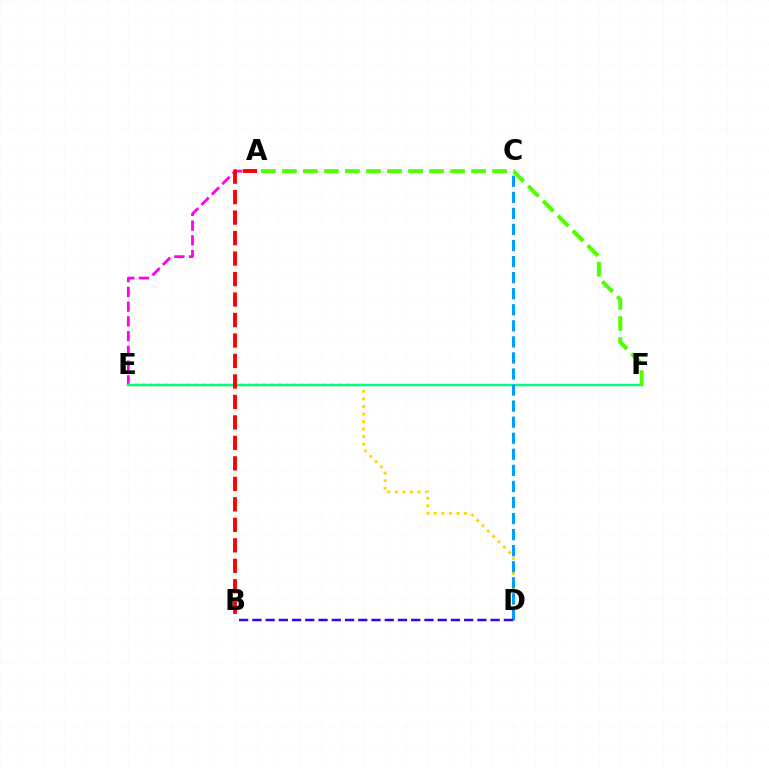{('A', 'E'): [{'color': '#ff00ed', 'line_style': 'dashed', 'thickness': 2.0}], ('D', 'E'): [{'color': '#ffd500', 'line_style': 'dotted', 'thickness': 2.05}], ('E', 'F'): [{'color': '#00ff86', 'line_style': 'solid', 'thickness': 1.77}], ('C', 'D'): [{'color': '#009eff', 'line_style': 'dashed', 'thickness': 2.18}], ('B', 'D'): [{'color': '#3700ff', 'line_style': 'dashed', 'thickness': 1.8}], ('A', 'B'): [{'color': '#ff0000', 'line_style': 'dashed', 'thickness': 2.78}], ('A', 'F'): [{'color': '#4fff00', 'line_style': 'dashed', 'thickness': 2.86}]}